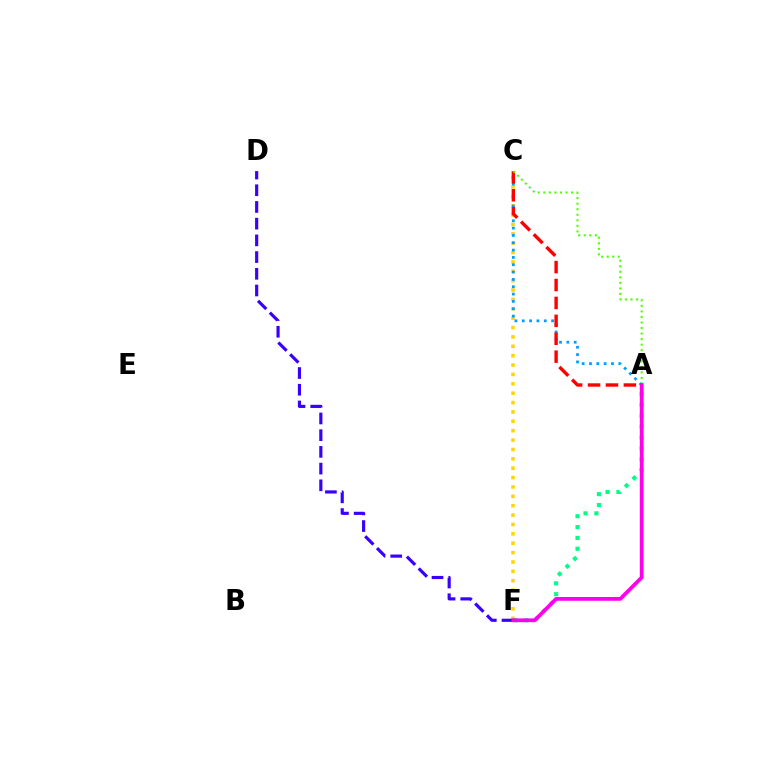{('C', 'F'): [{'color': '#ffd500', 'line_style': 'dotted', 'thickness': 2.55}], ('A', 'C'): [{'color': '#009eff', 'line_style': 'dotted', 'thickness': 1.99}, {'color': '#ff0000', 'line_style': 'dashed', 'thickness': 2.43}, {'color': '#4fff00', 'line_style': 'dotted', 'thickness': 1.51}], ('A', 'F'): [{'color': '#00ff86', 'line_style': 'dotted', 'thickness': 2.95}, {'color': '#ff00ed', 'line_style': 'solid', 'thickness': 2.71}], ('D', 'F'): [{'color': '#3700ff', 'line_style': 'dashed', 'thickness': 2.27}]}